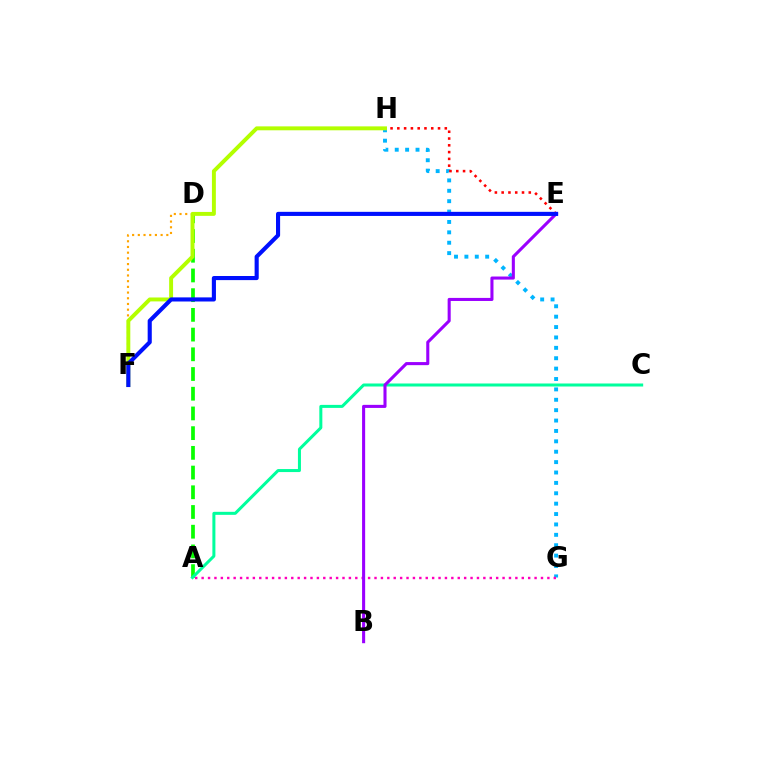{('D', 'F'): [{'color': '#ffa500', 'line_style': 'dotted', 'thickness': 1.55}], ('A', 'D'): [{'color': '#08ff00', 'line_style': 'dashed', 'thickness': 2.68}], ('A', 'C'): [{'color': '#00ff9d', 'line_style': 'solid', 'thickness': 2.17}], ('G', 'H'): [{'color': '#00b5ff', 'line_style': 'dotted', 'thickness': 2.82}], ('E', 'H'): [{'color': '#ff0000', 'line_style': 'dotted', 'thickness': 1.84}], ('F', 'H'): [{'color': '#b3ff00', 'line_style': 'solid', 'thickness': 2.83}], ('A', 'G'): [{'color': '#ff00bd', 'line_style': 'dotted', 'thickness': 1.74}], ('B', 'E'): [{'color': '#9b00ff', 'line_style': 'solid', 'thickness': 2.21}], ('E', 'F'): [{'color': '#0010ff', 'line_style': 'solid', 'thickness': 2.96}]}